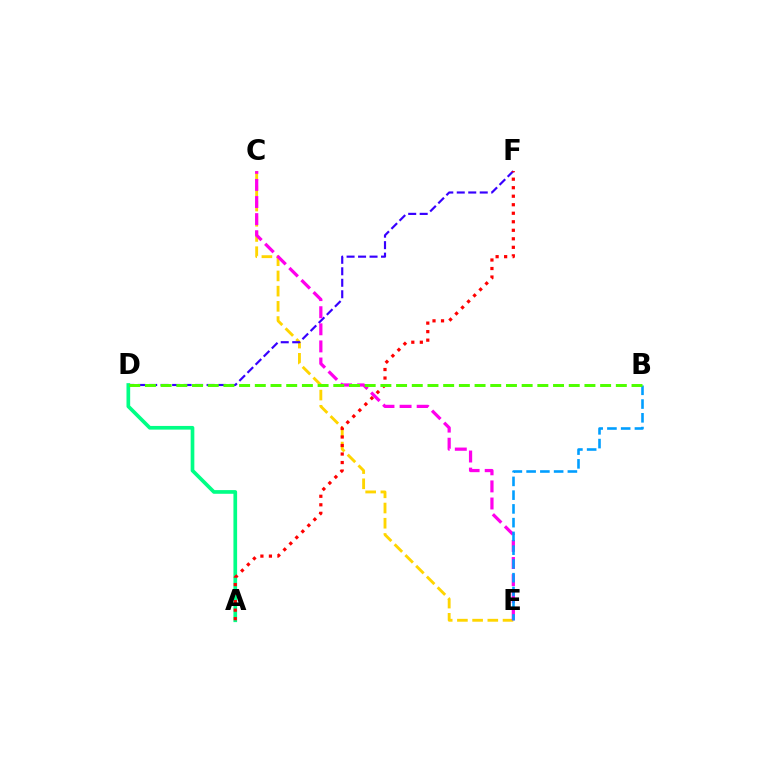{('C', 'E'): [{'color': '#ffd500', 'line_style': 'dashed', 'thickness': 2.07}, {'color': '#ff00ed', 'line_style': 'dashed', 'thickness': 2.32}], ('D', 'F'): [{'color': '#3700ff', 'line_style': 'dashed', 'thickness': 1.56}], ('A', 'D'): [{'color': '#00ff86', 'line_style': 'solid', 'thickness': 2.65}], ('B', 'E'): [{'color': '#009eff', 'line_style': 'dashed', 'thickness': 1.87}], ('A', 'F'): [{'color': '#ff0000', 'line_style': 'dotted', 'thickness': 2.31}], ('B', 'D'): [{'color': '#4fff00', 'line_style': 'dashed', 'thickness': 2.13}]}